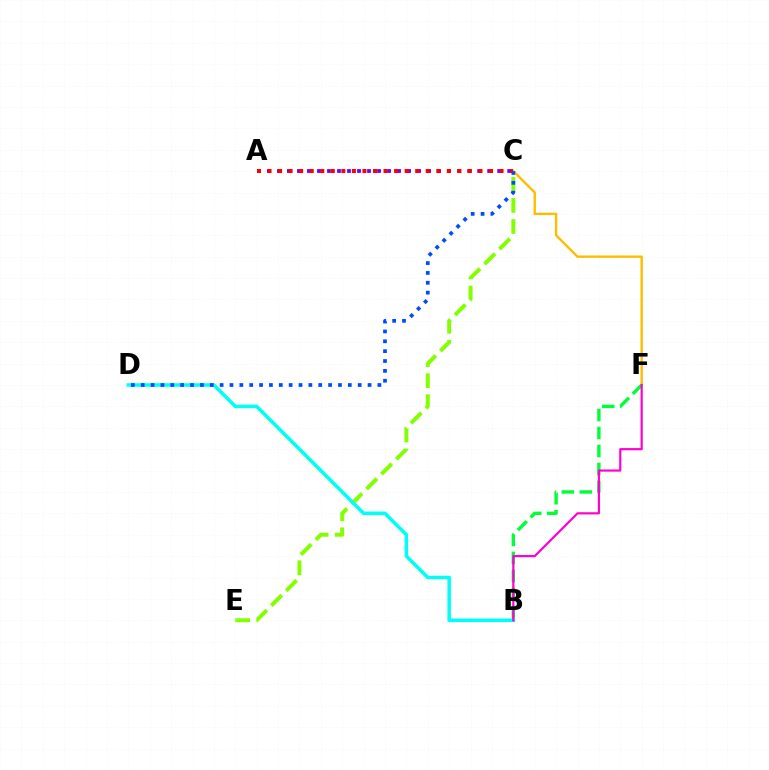{('C', 'E'): [{'color': '#84ff00', 'line_style': 'dashed', 'thickness': 2.86}], ('C', 'F'): [{'color': '#ffbd00', 'line_style': 'solid', 'thickness': 1.72}], ('B', 'F'): [{'color': '#00ff39', 'line_style': 'dashed', 'thickness': 2.44}, {'color': '#ff00cf', 'line_style': 'solid', 'thickness': 1.57}], ('A', 'C'): [{'color': '#7200ff', 'line_style': 'dotted', 'thickness': 2.72}, {'color': '#ff0000', 'line_style': 'dotted', 'thickness': 2.87}], ('B', 'D'): [{'color': '#00fff6', 'line_style': 'solid', 'thickness': 2.55}], ('C', 'D'): [{'color': '#004bff', 'line_style': 'dotted', 'thickness': 2.68}]}